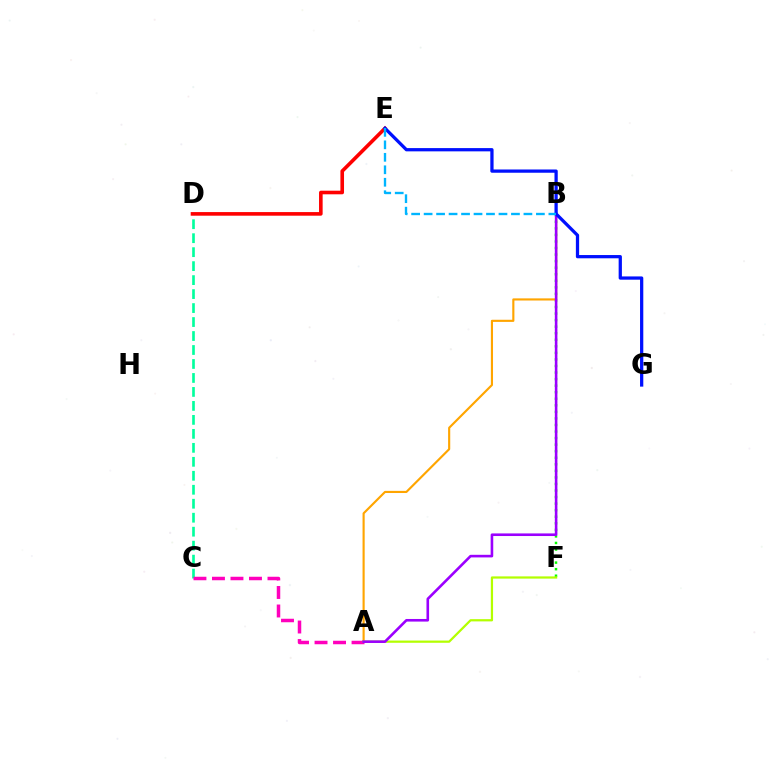{('B', 'F'): [{'color': '#08ff00', 'line_style': 'dotted', 'thickness': 1.78}], ('C', 'D'): [{'color': '#00ff9d', 'line_style': 'dashed', 'thickness': 1.9}], ('A', 'B'): [{'color': '#ffa500', 'line_style': 'solid', 'thickness': 1.54}, {'color': '#9b00ff', 'line_style': 'solid', 'thickness': 1.88}], ('A', 'C'): [{'color': '#ff00bd', 'line_style': 'dashed', 'thickness': 2.51}], ('D', 'E'): [{'color': '#ff0000', 'line_style': 'solid', 'thickness': 2.6}], ('A', 'F'): [{'color': '#b3ff00', 'line_style': 'solid', 'thickness': 1.61}], ('E', 'G'): [{'color': '#0010ff', 'line_style': 'solid', 'thickness': 2.34}], ('B', 'E'): [{'color': '#00b5ff', 'line_style': 'dashed', 'thickness': 1.69}]}